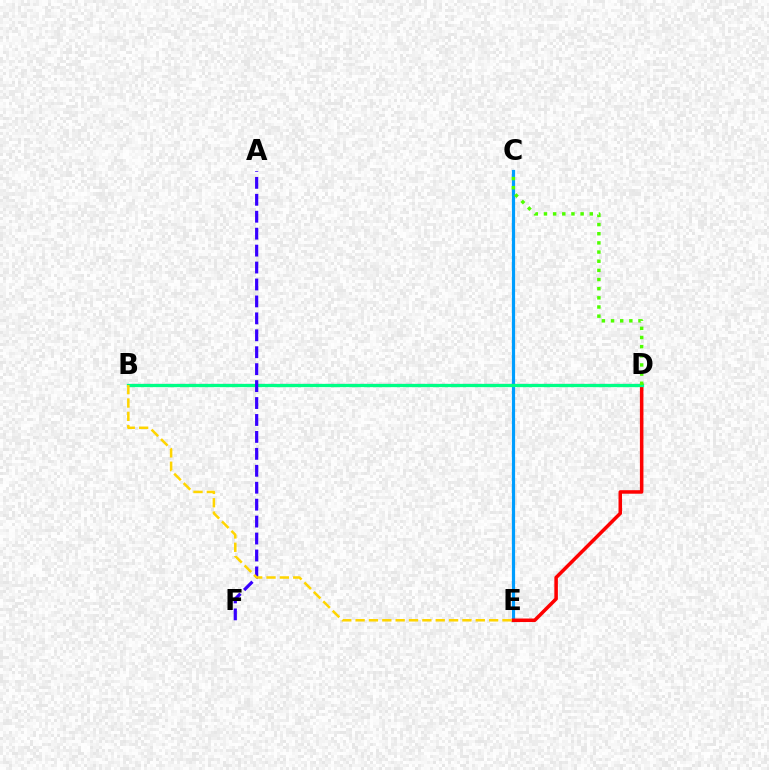{('C', 'E'): [{'color': '#009eff', 'line_style': 'solid', 'thickness': 2.3}], ('D', 'E'): [{'color': '#ff0000', 'line_style': 'solid', 'thickness': 2.54}], ('B', 'D'): [{'color': '#ff00ed', 'line_style': 'dashed', 'thickness': 1.55}, {'color': '#00ff86', 'line_style': 'solid', 'thickness': 2.36}], ('C', 'D'): [{'color': '#4fff00', 'line_style': 'dotted', 'thickness': 2.49}], ('A', 'F'): [{'color': '#3700ff', 'line_style': 'dashed', 'thickness': 2.3}], ('B', 'E'): [{'color': '#ffd500', 'line_style': 'dashed', 'thickness': 1.81}]}